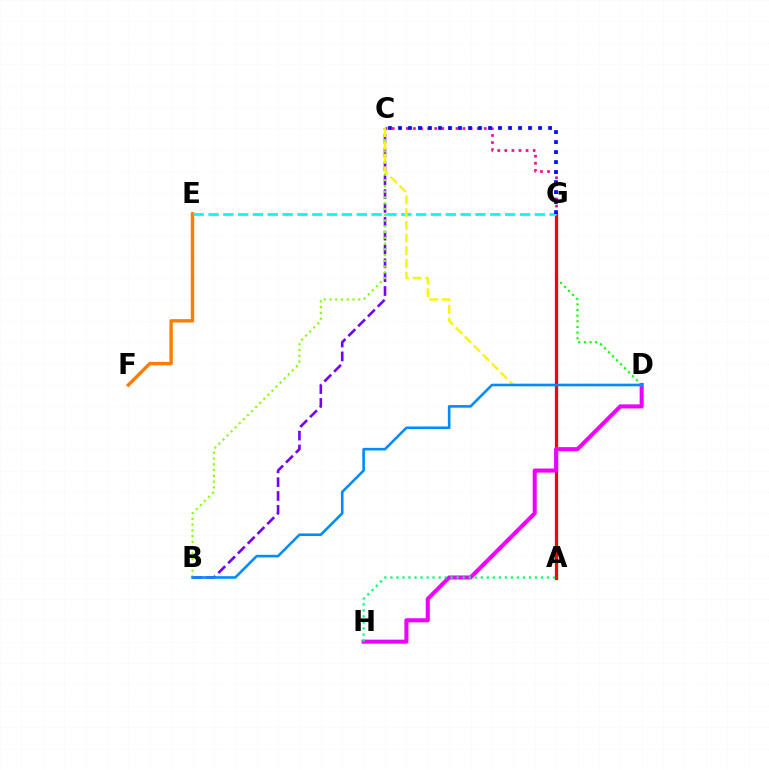{('C', 'G'): [{'color': '#ff0094', 'line_style': 'dotted', 'thickness': 1.92}, {'color': '#0010ff', 'line_style': 'dotted', 'thickness': 2.72}], ('D', 'G'): [{'color': '#08ff00', 'line_style': 'dotted', 'thickness': 1.54}], ('A', 'G'): [{'color': '#ff0000', 'line_style': 'solid', 'thickness': 2.33}], ('B', 'C'): [{'color': '#7200ff', 'line_style': 'dashed', 'thickness': 1.88}, {'color': '#84ff00', 'line_style': 'dotted', 'thickness': 1.56}], ('E', 'F'): [{'color': '#ff7c00', 'line_style': 'solid', 'thickness': 2.44}], ('D', 'H'): [{'color': '#ee00ff', 'line_style': 'solid', 'thickness': 2.93}], ('E', 'G'): [{'color': '#00fff6', 'line_style': 'dashed', 'thickness': 2.01}], ('C', 'D'): [{'color': '#fcf500', 'line_style': 'dashed', 'thickness': 1.72}], ('B', 'D'): [{'color': '#008cff', 'line_style': 'solid', 'thickness': 1.88}], ('A', 'H'): [{'color': '#00ff74', 'line_style': 'dotted', 'thickness': 1.64}]}